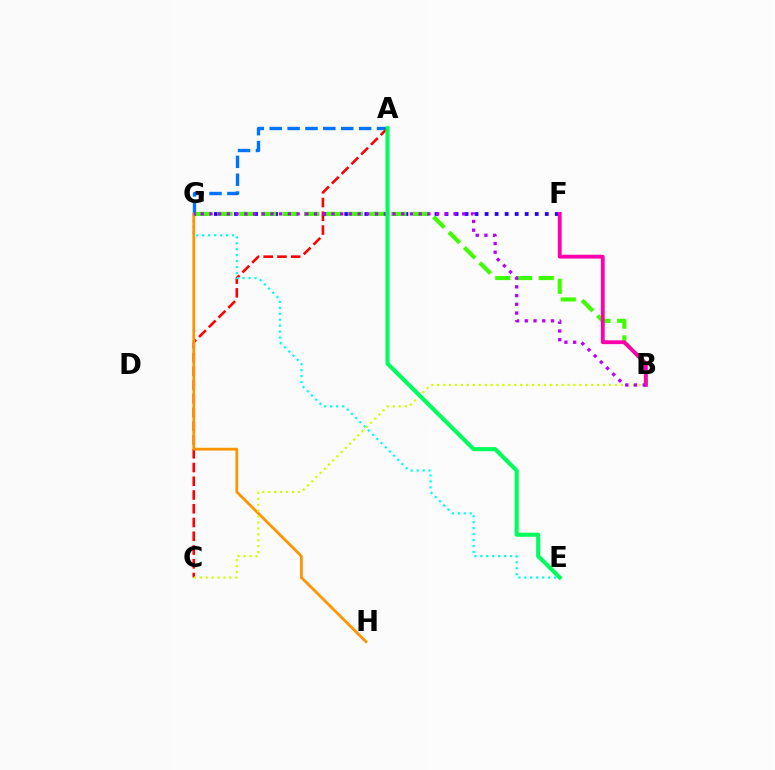{('F', 'G'): [{'color': '#2500ff', 'line_style': 'dotted', 'thickness': 2.72}], ('B', 'G'): [{'color': '#3dff00', 'line_style': 'dashed', 'thickness': 2.95}, {'color': '#b900ff', 'line_style': 'dotted', 'thickness': 2.37}], ('B', 'F'): [{'color': '#ff00ac', 'line_style': 'solid', 'thickness': 2.76}], ('A', 'G'): [{'color': '#0074ff', 'line_style': 'dashed', 'thickness': 2.43}], ('A', 'C'): [{'color': '#ff0000', 'line_style': 'dashed', 'thickness': 1.87}], ('E', 'G'): [{'color': '#00fff6', 'line_style': 'dotted', 'thickness': 1.61}], ('G', 'H'): [{'color': '#ff9400', 'line_style': 'solid', 'thickness': 2.01}], ('B', 'C'): [{'color': '#d1ff00', 'line_style': 'dotted', 'thickness': 1.61}], ('A', 'E'): [{'color': '#00ff5c', 'line_style': 'solid', 'thickness': 2.95}]}